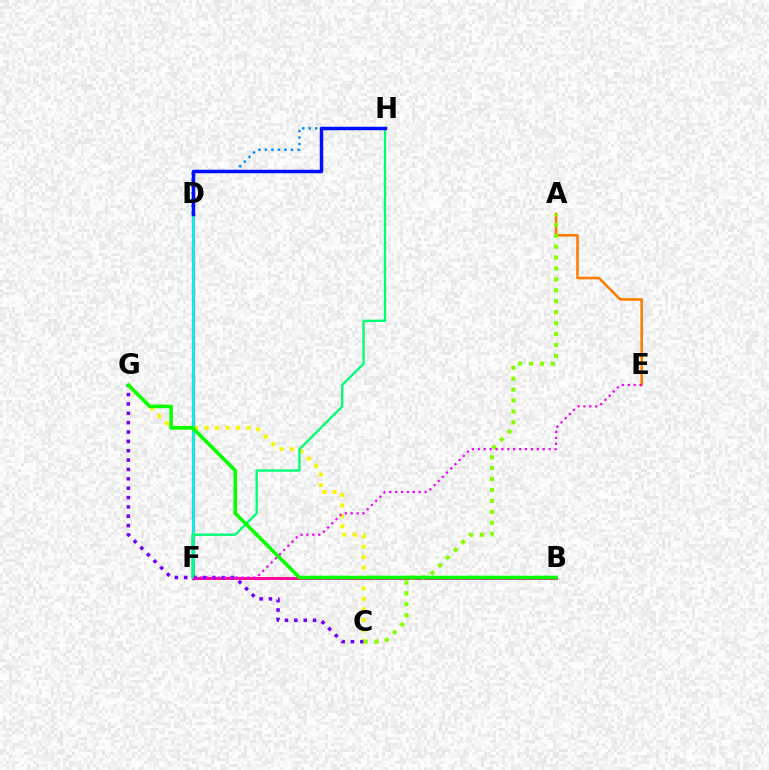{('C', 'G'): [{'color': '#fcf500', 'line_style': 'dotted', 'thickness': 2.84}, {'color': '#7200ff', 'line_style': 'dotted', 'thickness': 2.54}], ('A', 'E'): [{'color': '#ff7c00', 'line_style': 'solid', 'thickness': 1.86}], ('D', 'F'): [{'color': '#ff0000', 'line_style': 'solid', 'thickness': 2.31}, {'color': '#00fff6', 'line_style': 'solid', 'thickness': 1.96}], ('B', 'F'): [{'color': '#ff0094', 'line_style': 'solid', 'thickness': 2.07}], ('D', 'H'): [{'color': '#008cff', 'line_style': 'dotted', 'thickness': 1.77}, {'color': '#0010ff', 'line_style': 'solid', 'thickness': 2.5}], ('A', 'C'): [{'color': '#84ff00', 'line_style': 'dotted', 'thickness': 2.97}], ('F', 'H'): [{'color': '#00ff74', 'line_style': 'solid', 'thickness': 1.7}], ('B', 'G'): [{'color': '#08ff00', 'line_style': 'solid', 'thickness': 2.59}], ('E', 'F'): [{'color': '#ee00ff', 'line_style': 'dotted', 'thickness': 1.61}]}